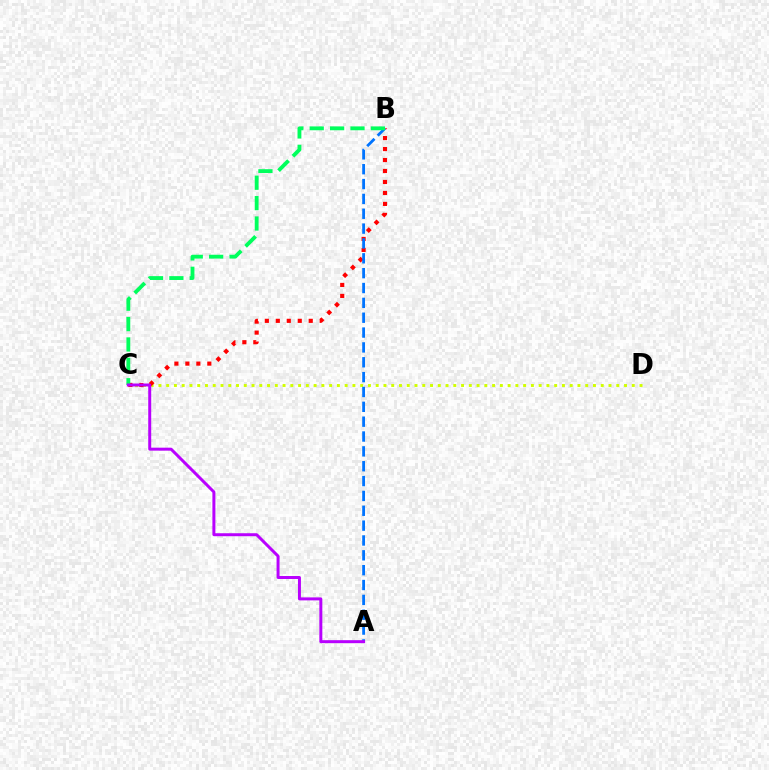{('C', 'D'): [{'color': '#d1ff00', 'line_style': 'dotted', 'thickness': 2.11}], ('B', 'C'): [{'color': '#ff0000', 'line_style': 'dotted', 'thickness': 2.98}, {'color': '#00ff5c', 'line_style': 'dashed', 'thickness': 2.77}], ('A', 'B'): [{'color': '#0074ff', 'line_style': 'dashed', 'thickness': 2.02}], ('A', 'C'): [{'color': '#b900ff', 'line_style': 'solid', 'thickness': 2.14}]}